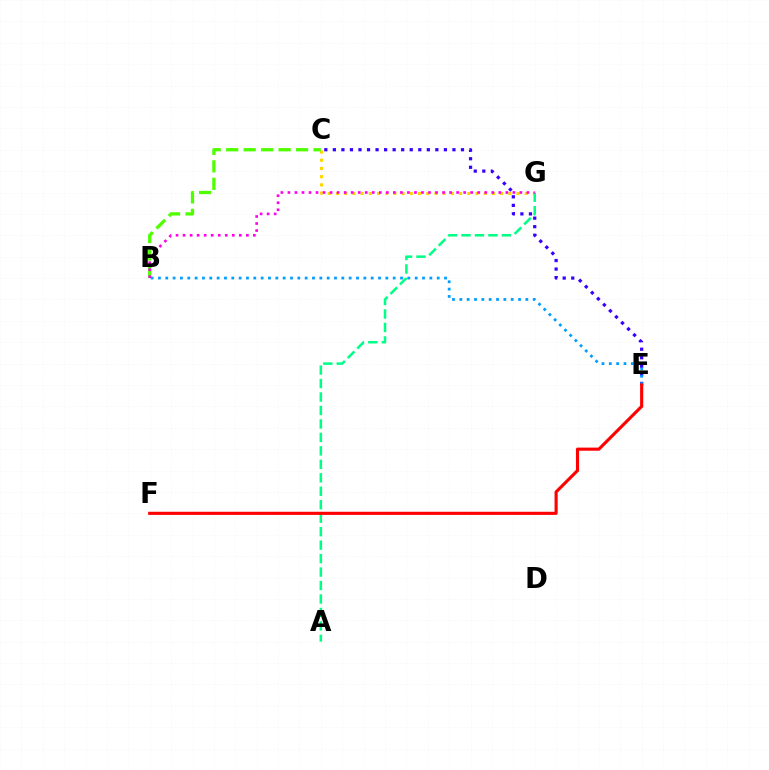{('C', 'E'): [{'color': '#3700ff', 'line_style': 'dotted', 'thickness': 2.32}], ('C', 'G'): [{'color': '#ffd500', 'line_style': 'dotted', 'thickness': 2.23}], ('B', 'C'): [{'color': '#4fff00', 'line_style': 'dashed', 'thickness': 2.37}], ('A', 'G'): [{'color': '#00ff86', 'line_style': 'dashed', 'thickness': 1.83}], ('B', 'E'): [{'color': '#009eff', 'line_style': 'dotted', 'thickness': 1.99}], ('B', 'G'): [{'color': '#ff00ed', 'line_style': 'dotted', 'thickness': 1.91}], ('E', 'F'): [{'color': '#ff0000', 'line_style': 'solid', 'thickness': 2.25}]}